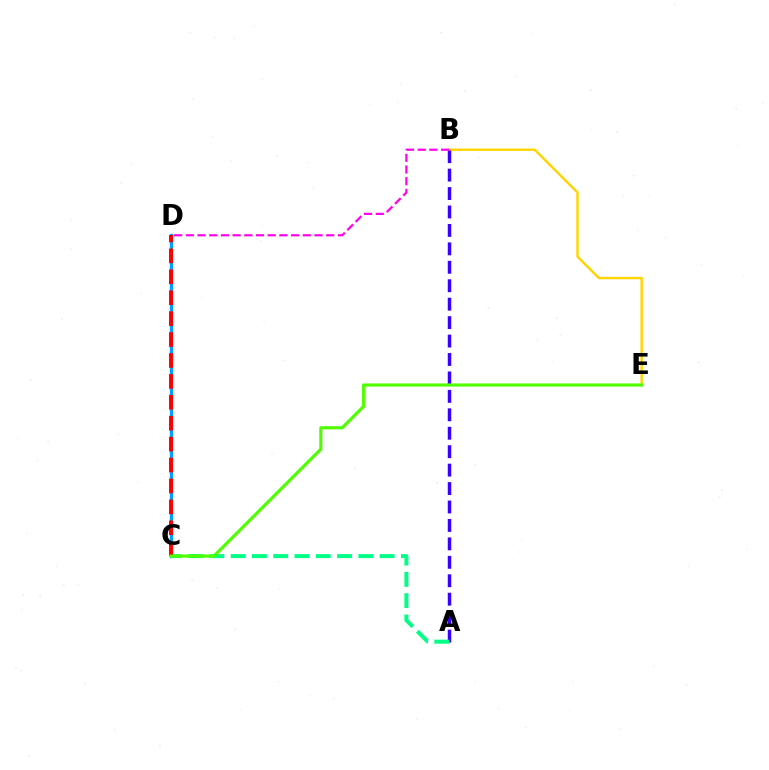{('C', 'D'): [{'color': '#009eff', 'line_style': 'solid', 'thickness': 2.39}, {'color': '#ff0000', 'line_style': 'dashed', 'thickness': 2.84}], ('B', 'E'): [{'color': '#ffd500', 'line_style': 'solid', 'thickness': 1.75}], ('A', 'B'): [{'color': '#3700ff', 'line_style': 'dashed', 'thickness': 2.5}], ('A', 'C'): [{'color': '#00ff86', 'line_style': 'dashed', 'thickness': 2.89}], ('B', 'D'): [{'color': '#ff00ed', 'line_style': 'dashed', 'thickness': 1.59}], ('C', 'E'): [{'color': '#4fff00', 'line_style': 'solid', 'thickness': 2.27}]}